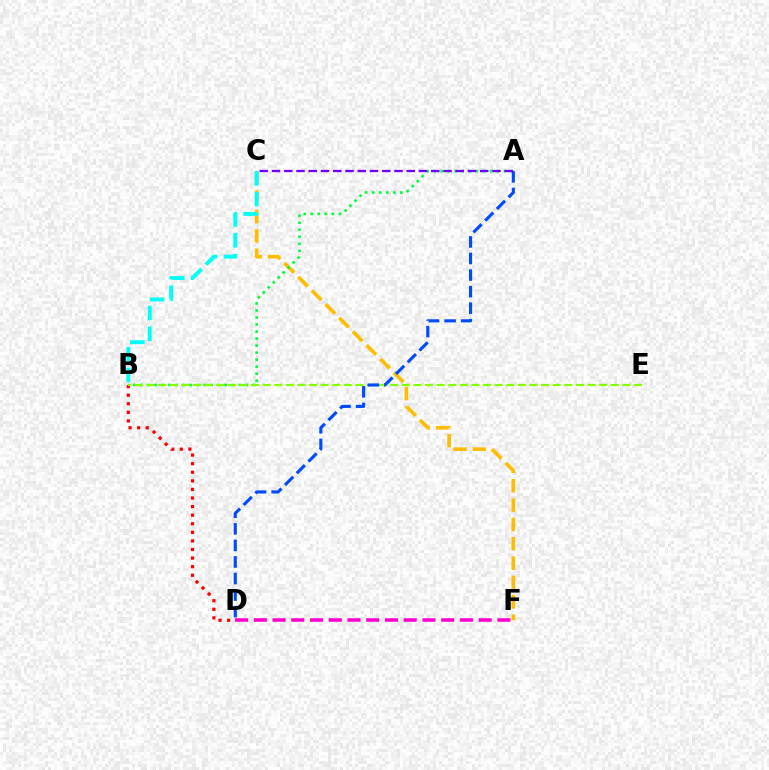{('C', 'F'): [{'color': '#ffbd00', 'line_style': 'dashed', 'thickness': 2.63}], ('B', 'C'): [{'color': '#00fff6', 'line_style': 'dashed', 'thickness': 2.83}], ('B', 'D'): [{'color': '#ff0000', 'line_style': 'dotted', 'thickness': 2.33}], ('A', 'B'): [{'color': '#00ff39', 'line_style': 'dotted', 'thickness': 1.91}], ('B', 'E'): [{'color': '#84ff00', 'line_style': 'dashed', 'thickness': 1.58}], ('A', 'D'): [{'color': '#004bff', 'line_style': 'dashed', 'thickness': 2.25}], ('A', 'C'): [{'color': '#7200ff', 'line_style': 'dashed', 'thickness': 1.66}], ('D', 'F'): [{'color': '#ff00cf', 'line_style': 'dashed', 'thickness': 2.55}]}